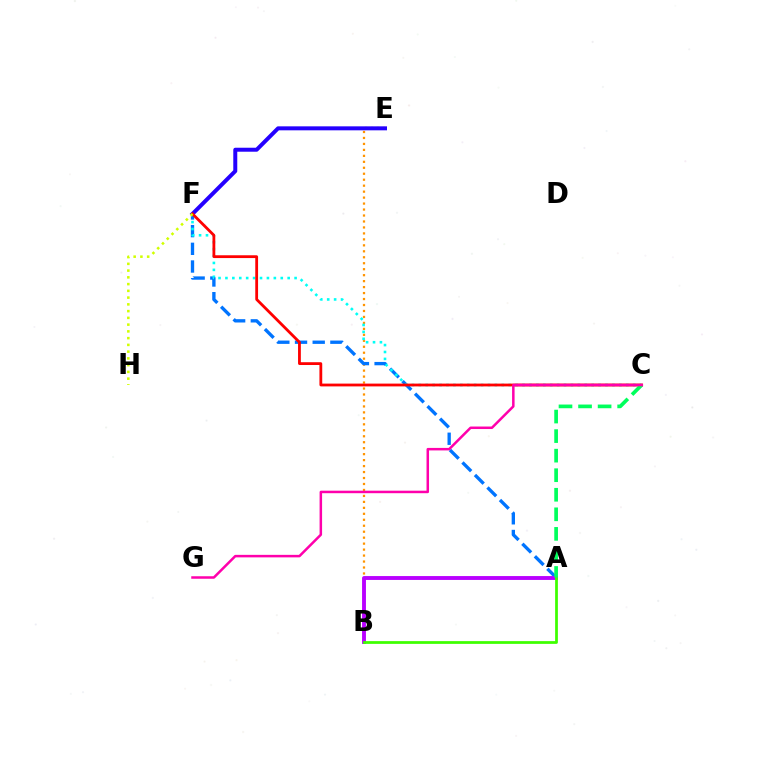{('B', 'E'): [{'color': '#ff9400', 'line_style': 'dotted', 'thickness': 1.62}], ('A', 'F'): [{'color': '#0074ff', 'line_style': 'dashed', 'thickness': 2.4}], ('A', 'B'): [{'color': '#b900ff', 'line_style': 'solid', 'thickness': 2.79}, {'color': '#3dff00', 'line_style': 'solid', 'thickness': 1.98}], ('C', 'F'): [{'color': '#00fff6', 'line_style': 'dotted', 'thickness': 1.88}, {'color': '#ff0000', 'line_style': 'solid', 'thickness': 2.02}], ('E', 'F'): [{'color': '#2500ff', 'line_style': 'solid', 'thickness': 2.87}], ('F', 'H'): [{'color': '#d1ff00', 'line_style': 'dotted', 'thickness': 1.83}], ('A', 'C'): [{'color': '#00ff5c', 'line_style': 'dashed', 'thickness': 2.66}], ('C', 'G'): [{'color': '#ff00ac', 'line_style': 'solid', 'thickness': 1.81}]}